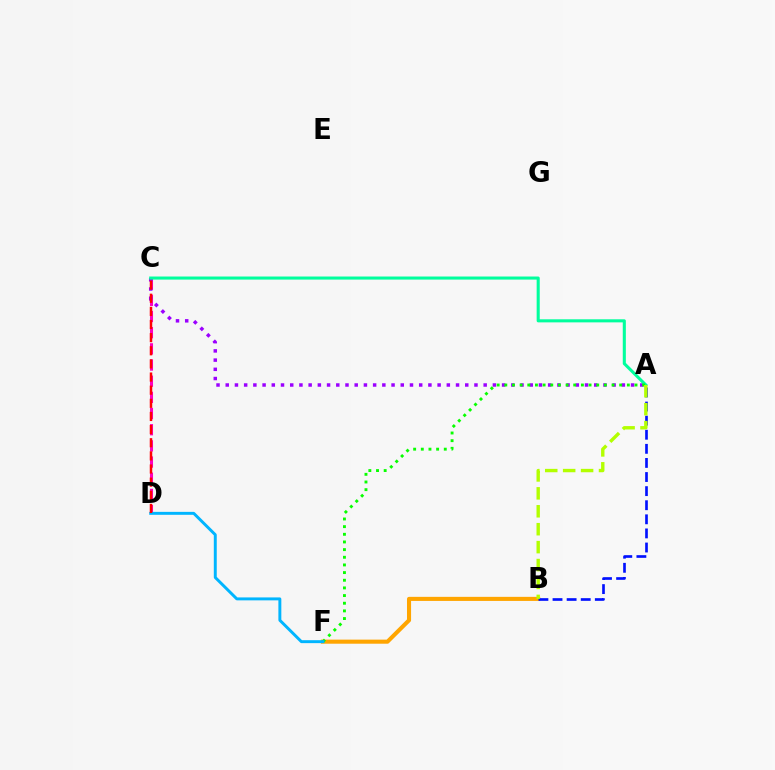{('C', 'D'): [{'color': '#ff00bd', 'line_style': 'dashed', 'thickness': 2.2}, {'color': '#ff0000', 'line_style': 'dashed', 'thickness': 1.78}], ('B', 'F'): [{'color': '#ffa500', 'line_style': 'solid', 'thickness': 2.94}], ('A', 'C'): [{'color': '#9b00ff', 'line_style': 'dotted', 'thickness': 2.5}, {'color': '#00ff9d', 'line_style': 'solid', 'thickness': 2.21}], ('A', 'B'): [{'color': '#0010ff', 'line_style': 'dashed', 'thickness': 1.92}, {'color': '#b3ff00', 'line_style': 'dashed', 'thickness': 2.43}], ('A', 'F'): [{'color': '#08ff00', 'line_style': 'dotted', 'thickness': 2.08}], ('D', 'F'): [{'color': '#00b5ff', 'line_style': 'solid', 'thickness': 2.12}]}